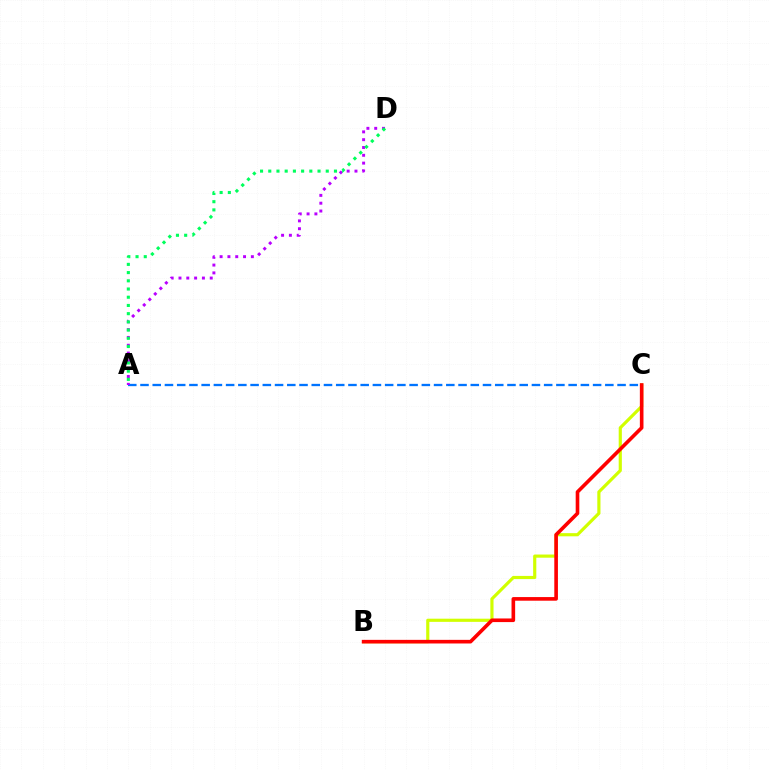{('B', 'C'): [{'color': '#d1ff00', 'line_style': 'solid', 'thickness': 2.28}, {'color': '#ff0000', 'line_style': 'solid', 'thickness': 2.61}], ('A', 'C'): [{'color': '#0074ff', 'line_style': 'dashed', 'thickness': 1.66}], ('A', 'D'): [{'color': '#b900ff', 'line_style': 'dotted', 'thickness': 2.12}, {'color': '#00ff5c', 'line_style': 'dotted', 'thickness': 2.23}]}